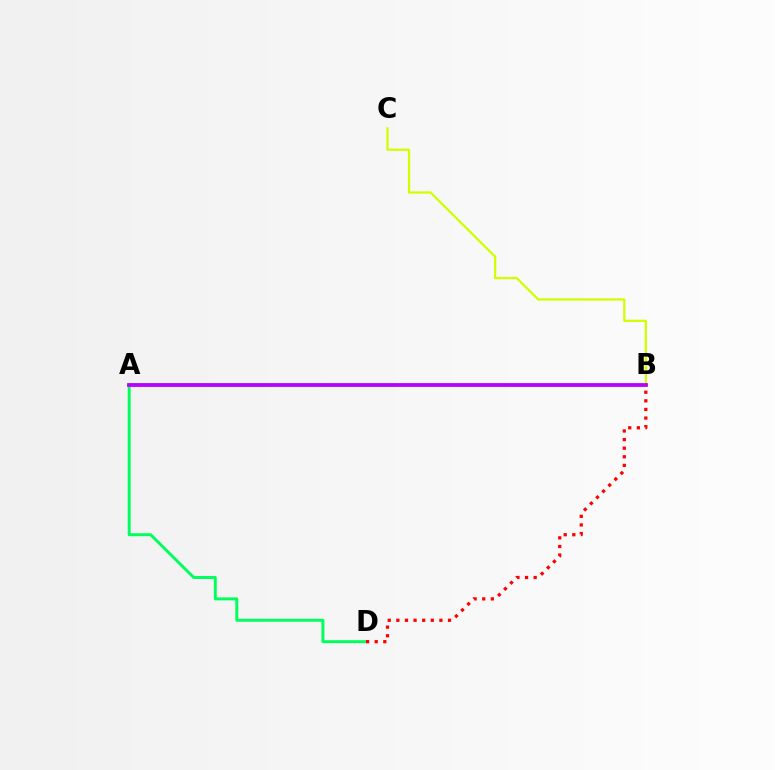{('A', 'D'): [{'color': '#00ff5c', 'line_style': 'solid', 'thickness': 2.12}], ('B', 'C'): [{'color': '#d1ff00', 'line_style': 'solid', 'thickness': 1.63}], ('A', 'B'): [{'color': '#0074ff', 'line_style': 'solid', 'thickness': 1.74}, {'color': '#b900ff', 'line_style': 'solid', 'thickness': 2.7}], ('B', 'D'): [{'color': '#ff0000', 'line_style': 'dotted', 'thickness': 2.34}]}